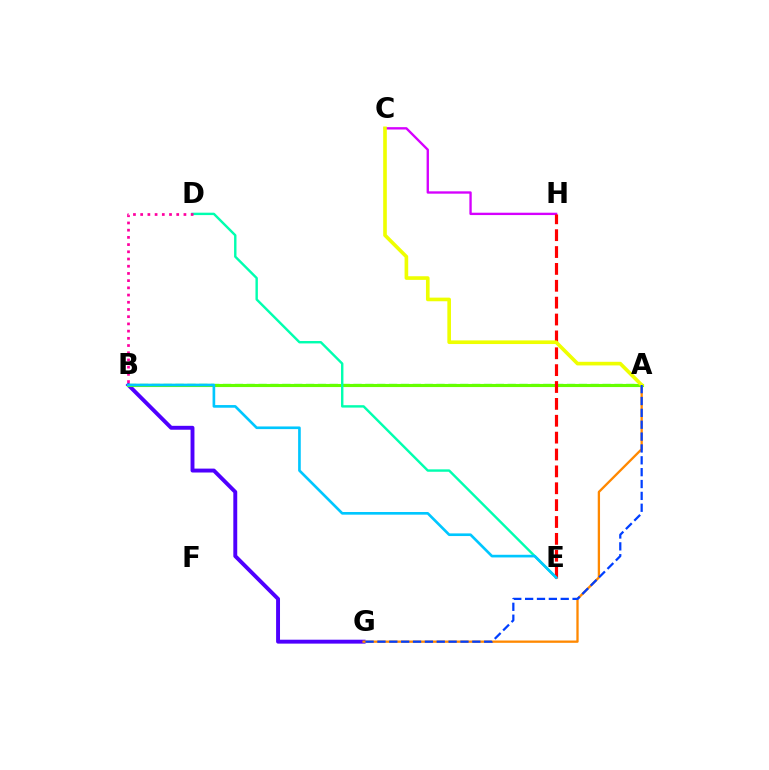{('B', 'G'): [{'color': '#4f00ff', 'line_style': 'solid', 'thickness': 2.81}], ('A', 'B'): [{'color': '#00ff27', 'line_style': 'dashed', 'thickness': 1.61}, {'color': '#66ff00', 'line_style': 'solid', 'thickness': 2.24}], ('A', 'G'): [{'color': '#ff8800', 'line_style': 'solid', 'thickness': 1.66}, {'color': '#003fff', 'line_style': 'dashed', 'thickness': 1.61}], ('D', 'E'): [{'color': '#00ffaf', 'line_style': 'solid', 'thickness': 1.74}], ('C', 'H'): [{'color': '#d600ff', 'line_style': 'solid', 'thickness': 1.69}], ('E', 'H'): [{'color': '#ff0000', 'line_style': 'dashed', 'thickness': 2.29}], ('A', 'C'): [{'color': '#eeff00', 'line_style': 'solid', 'thickness': 2.62}], ('B', 'E'): [{'color': '#00c7ff', 'line_style': 'solid', 'thickness': 1.91}], ('B', 'D'): [{'color': '#ff00a0', 'line_style': 'dotted', 'thickness': 1.96}]}